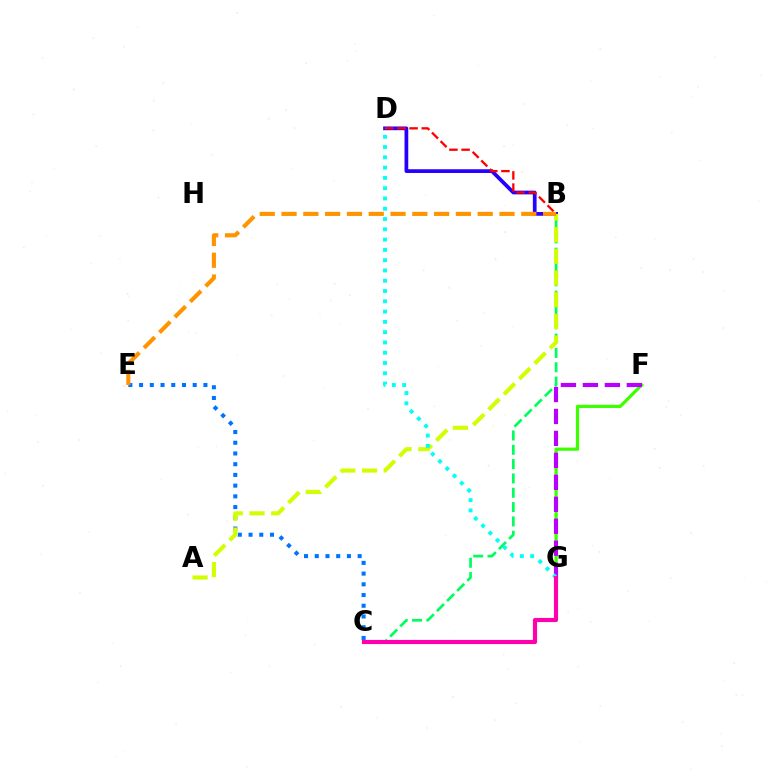{('B', 'C'): [{'color': '#00ff5c', 'line_style': 'dashed', 'thickness': 1.95}], ('F', 'G'): [{'color': '#3dff00', 'line_style': 'solid', 'thickness': 2.31}, {'color': '#b900ff', 'line_style': 'dashed', 'thickness': 2.98}], ('B', 'D'): [{'color': '#2500ff', 'line_style': 'solid', 'thickness': 2.69}, {'color': '#ff0000', 'line_style': 'dashed', 'thickness': 1.65}], ('C', 'E'): [{'color': '#0074ff', 'line_style': 'dotted', 'thickness': 2.91}], ('A', 'B'): [{'color': '#d1ff00', 'line_style': 'dashed', 'thickness': 2.95}], ('D', 'G'): [{'color': '#00fff6', 'line_style': 'dotted', 'thickness': 2.79}], ('C', 'G'): [{'color': '#ff00ac', 'line_style': 'solid', 'thickness': 2.98}], ('B', 'E'): [{'color': '#ff9400', 'line_style': 'dashed', 'thickness': 2.96}]}